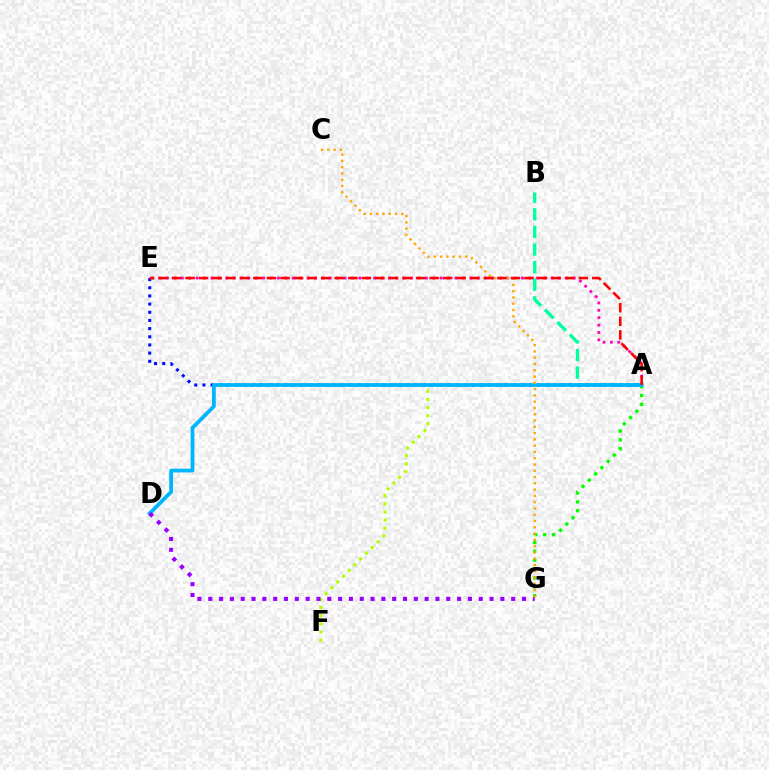{('A', 'E'): [{'color': '#ff00bd', 'line_style': 'dotted', 'thickness': 2.01}, {'color': '#0010ff', 'line_style': 'dotted', 'thickness': 2.22}, {'color': '#ff0000', 'line_style': 'dashed', 'thickness': 1.84}], ('A', 'G'): [{'color': '#08ff00', 'line_style': 'dotted', 'thickness': 2.41}], ('A', 'B'): [{'color': '#00ff9d', 'line_style': 'dashed', 'thickness': 2.39}], ('A', 'F'): [{'color': '#b3ff00', 'line_style': 'dotted', 'thickness': 2.21}], ('A', 'D'): [{'color': '#00b5ff', 'line_style': 'solid', 'thickness': 2.7}], ('D', 'G'): [{'color': '#9b00ff', 'line_style': 'dotted', 'thickness': 2.94}], ('C', 'G'): [{'color': '#ffa500', 'line_style': 'dotted', 'thickness': 1.71}]}